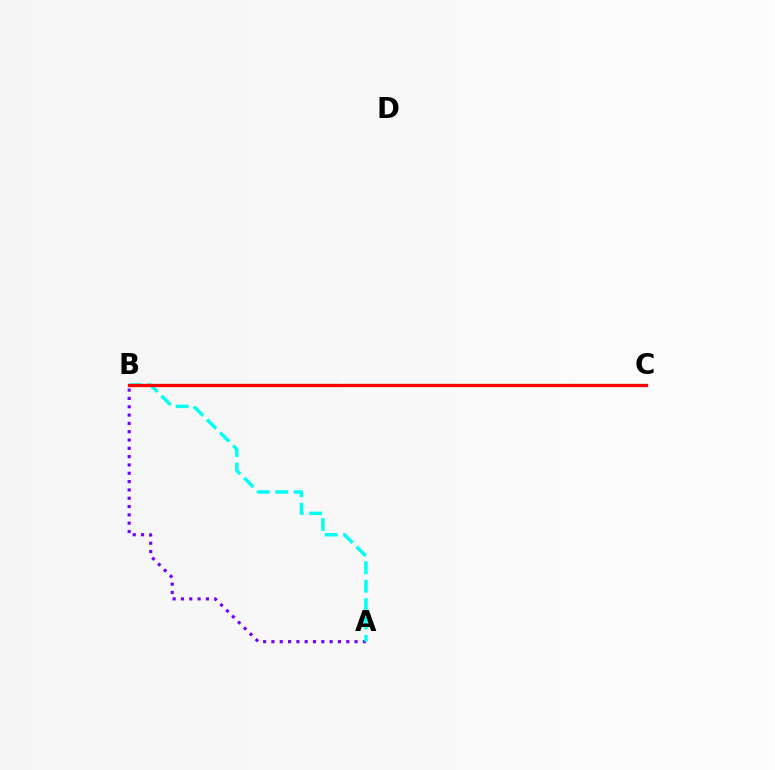{('B', 'C'): [{'color': '#84ff00', 'line_style': 'dashed', 'thickness': 1.6}, {'color': '#ff0000', 'line_style': 'solid', 'thickness': 2.35}], ('A', 'B'): [{'color': '#7200ff', 'line_style': 'dotted', 'thickness': 2.26}, {'color': '#00fff6', 'line_style': 'dashed', 'thickness': 2.5}]}